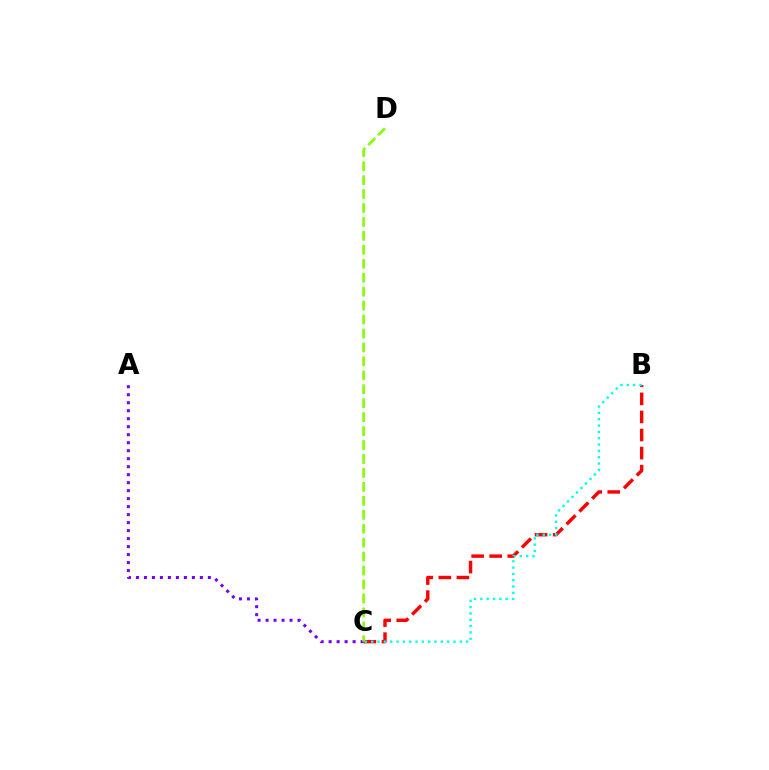{('B', 'C'): [{'color': '#ff0000', 'line_style': 'dashed', 'thickness': 2.46}, {'color': '#00fff6', 'line_style': 'dotted', 'thickness': 1.72}], ('A', 'C'): [{'color': '#7200ff', 'line_style': 'dotted', 'thickness': 2.17}], ('C', 'D'): [{'color': '#84ff00', 'line_style': 'dashed', 'thickness': 1.89}]}